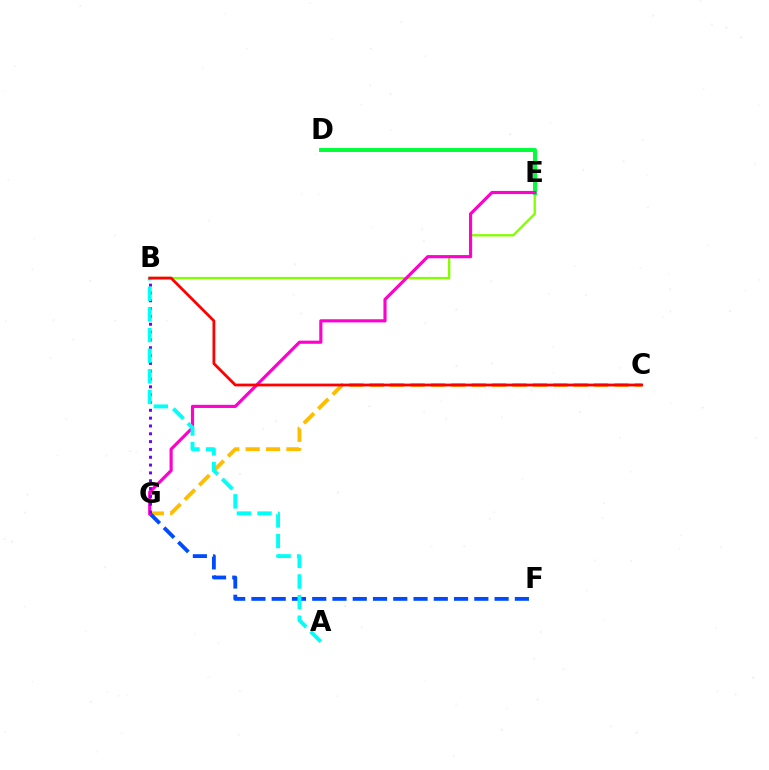{('B', 'E'): [{'color': '#84ff00', 'line_style': 'solid', 'thickness': 1.68}], ('C', 'G'): [{'color': '#ffbd00', 'line_style': 'dashed', 'thickness': 2.77}], ('F', 'G'): [{'color': '#004bff', 'line_style': 'dashed', 'thickness': 2.75}], ('D', 'E'): [{'color': '#00ff39', 'line_style': 'solid', 'thickness': 2.85}], ('E', 'G'): [{'color': '#ff00cf', 'line_style': 'solid', 'thickness': 2.27}], ('B', 'G'): [{'color': '#7200ff', 'line_style': 'dotted', 'thickness': 2.13}], ('A', 'B'): [{'color': '#00fff6', 'line_style': 'dashed', 'thickness': 2.8}], ('B', 'C'): [{'color': '#ff0000', 'line_style': 'solid', 'thickness': 2.0}]}